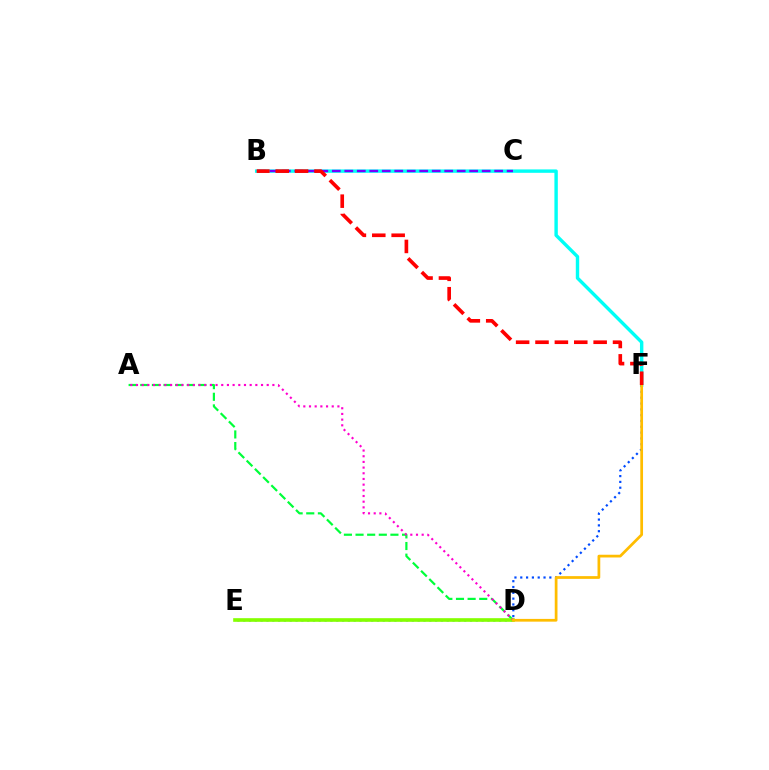{('B', 'F'): [{'color': '#00fff6', 'line_style': 'solid', 'thickness': 2.45}, {'color': '#ff0000', 'line_style': 'dashed', 'thickness': 2.63}], ('E', 'F'): [{'color': '#004bff', 'line_style': 'dotted', 'thickness': 1.58}], ('A', 'D'): [{'color': '#00ff39', 'line_style': 'dashed', 'thickness': 1.58}, {'color': '#ff00cf', 'line_style': 'dotted', 'thickness': 1.54}], ('B', 'C'): [{'color': '#7200ff', 'line_style': 'dashed', 'thickness': 1.7}], ('D', 'E'): [{'color': '#84ff00', 'line_style': 'solid', 'thickness': 2.62}], ('D', 'F'): [{'color': '#ffbd00', 'line_style': 'solid', 'thickness': 1.97}]}